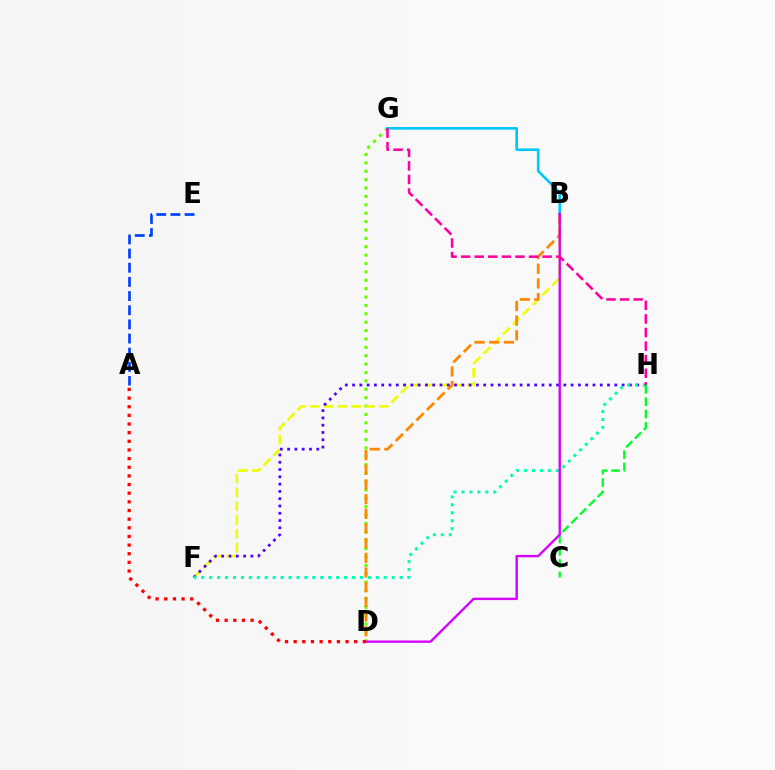{('C', 'H'): [{'color': '#00ff27', 'line_style': 'dashed', 'thickness': 1.68}], ('D', 'G'): [{'color': '#66ff00', 'line_style': 'dotted', 'thickness': 2.28}], ('B', 'F'): [{'color': '#eeff00', 'line_style': 'dashed', 'thickness': 1.88}], ('B', 'D'): [{'color': '#ff8800', 'line_style': 'dashed', 'thickness': 1.99}, {'color': '#d600ff', 'line_style': 'solid', 'thickness': 1.71}], ('B', 'G'): [{'color': '#00c7ff', 'line_style': 'solid', 'thickness': 1.9}], ('F', 'H'): [{'color': '#4f00ff', 'line_style': 'dotted', 'thickness': 1.98}, {'color': '#00ffaf', 'line_style': 'dotted', 'thickness': 2.16}], ('A', 'E'): [{'color': '#003fff', 'line_style': 'dashed', 'thickness': 1.92}], ('A', 'D'): [{'color': '#ff0000', 'line_style': 'dotted', 'thickness': 2.35}], ('G', 'H'): [{'color': '#ff00a0', 'line_style': 'dashed', 'thickness': 1.85}]}